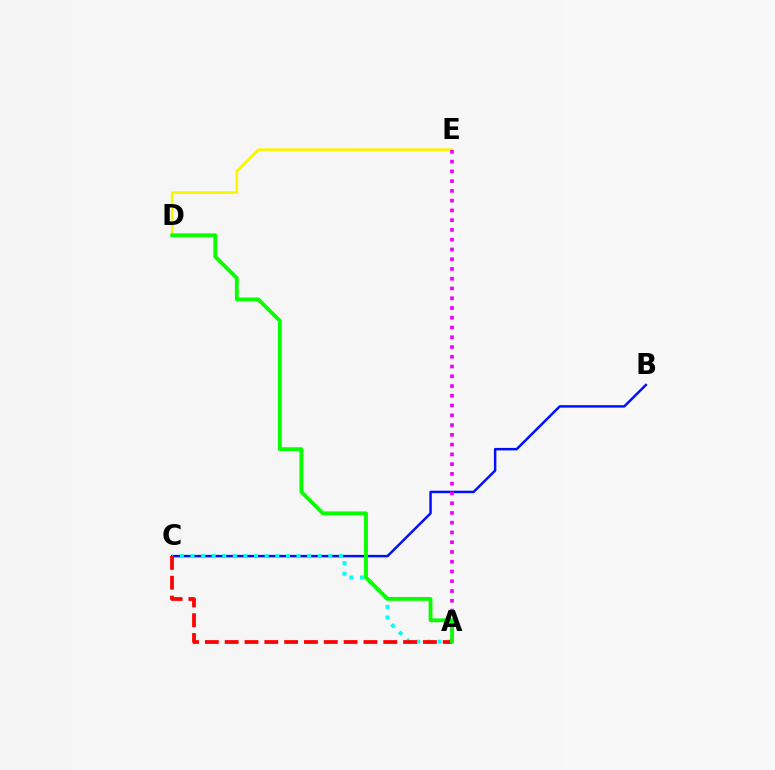{('B', 'C'): [{'color': '#0010ff', 'line_style': 'solid', 'thickness': 1.78}], ('A', 'C'): [{'color': '#00fff6', 'line_style': 'dotted', 'thickness': 2.88}, {'color': '#ff0000', 'line_style': 'dashed', 'thickness': 2.69}], ('D', 'E'): [{'color': '#fcf500', 'line_style': 'solid', 'thickness': 1.94}], ('A', 'E'): [{'color': '#ee00ff', 'line_style': 'dotted', 'thickness': 2.65}], ('A', 'D'): [{'color': '#08ff00', 'line_style': 'solid', 'thickness': 2.76}]}